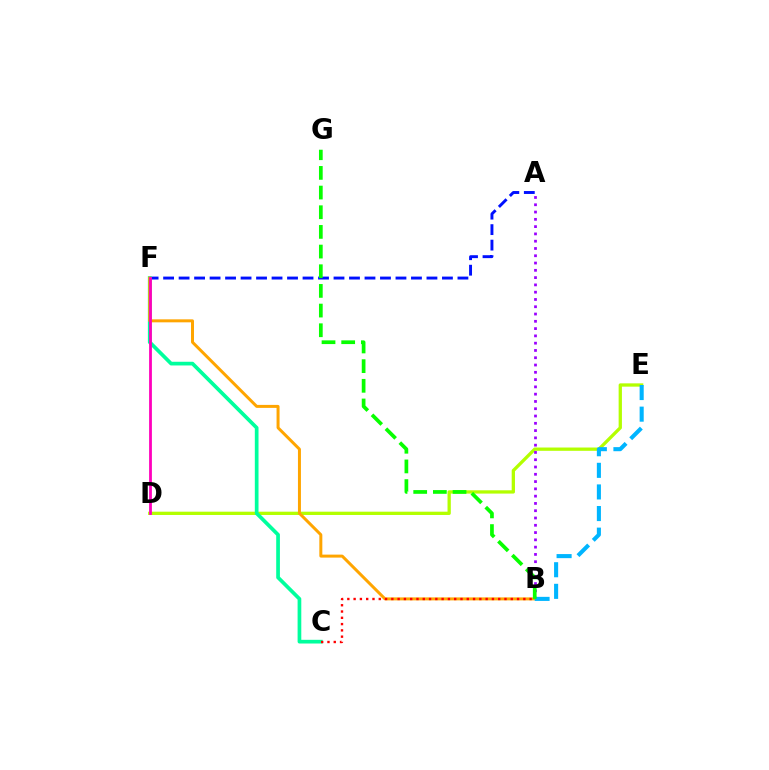{('D', 'E'): [{'color': '#b3ff00', 'line_style': 'solid', 'thickness': 2.37}], ('A', 'F'): [{'color': '#0010ff', 'line_style': 'dashed', 'thickness': 2.1}], ('A', 'B'): [{'color': '#9b00ff', 'line_style': 'dotted', 'thickness': 1.98}], ('C', 'F'): [{'color': '#00ff9d', 'line_style': 'solid', 'thickness': 2.66}], ('B', 'F'): [{'color': '#ffa500', 'line_style': 'solid', 'thickness': 2.15}], ('B', 'E'): [{'color': '#00b5ff', 'line_style': 'dashed', 'thickness': 2.94}], ('B', 'C'): [{'color': '#ff0000', 'line_style': 'dotted', 'thickness': 1.71}], ('D', 'F'): [{'color': '#ff00bd', 'line_style': 'solid', 'thickness': 2.01}], ('B', 'G'): [{'color': '#08ff00', 'line_style': 'dashed', 'thickness': 2.67}]}